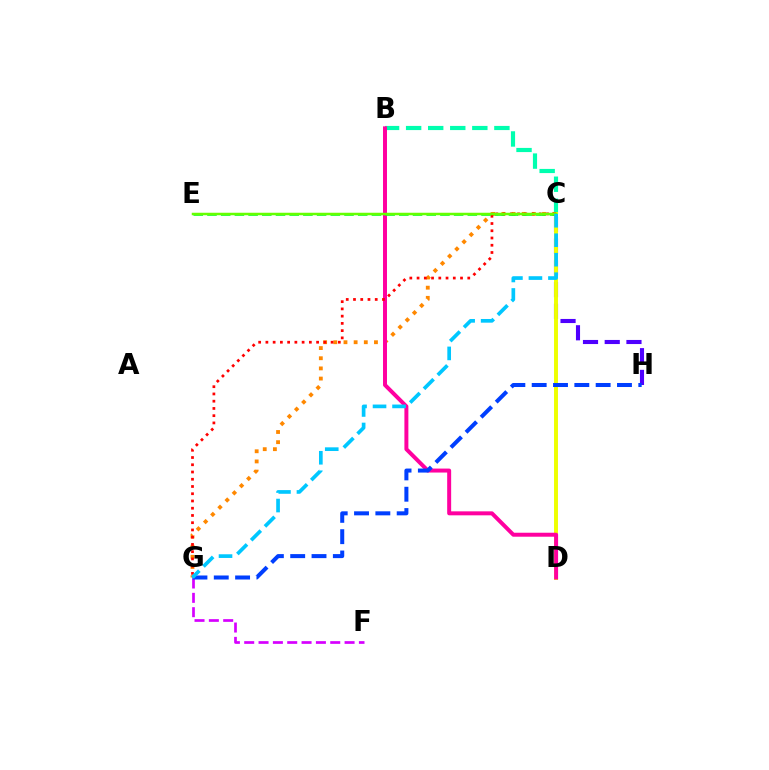{('F', 'G'): [{'color': '#d600ff', 'line_style': 'dashed', 'thickness': 1.95}], ('B', 'C'): [{'color': '#00ffaf', 'line_style': 'dashed', 'thickness': 3.0}], ('C', 'G'): [{'color': '#ff8800', 'line_style': 'dotted', 'thickness': 2.76}, {'color': '#ff0000', 'line_style': 'dotted', 'thickness': 1.97}, {'color': '#00c7ff', 'line_style': 'dashed', 'thickness': 2.65}], ('C', 'H'): [{'color': '#4f00ff', 'line_style': 'dashed', 'thickness': 2.95}], ('C', 'D'): [{'color': '#eeff00', 'line_style': 'solid', 'thickness': 2.83}], ('B', 'D'): [{'color': '#ff00a0', 'line_style': 'solid', 'thickness': 2.86}], ('G', 'H'): [{'color': '#003fff', 'line_style': 'dashed', 'thickness': 2.9}], ('C', 'E'): [{'color': '#00ff27', 'line_style': 'dashed', 'thickness': 1.86}, {'color': '#66ff00', 'line_style': 'solid', 'thickness': 1.8}]}